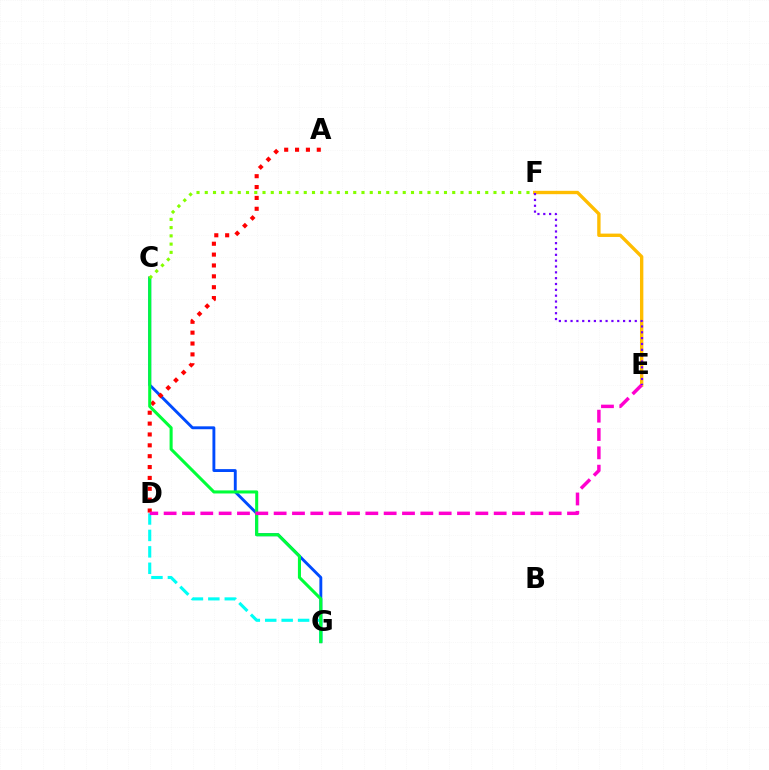{('E', 'F'): [{'color': '#ffbd00', 'line_style': 'solid', 'thickness': 2.42}, {'color': '#7200ff', 'line_style': 'dotted', 'thickness': 1.59}], ('C', 'G'): [{'color': '#004bff', 'line_style': 'solid', 'thickness': 2.08}, {'color': '#00ff39', 'line_style': 'solid', 'thickness': 2.21}], ('A', 'D'): [{'color': '#ff0000', 'line_style': 'dotted', 'thickness': 2.95}], ('D', 'G'): [{'color': '#00fff6', 'line_style': 'dashed', 'thickness': 2.23}], ('D', 'E'): [{'color': '#ff00cf', 'line_style': 'dashed', 'thickness': 2.49}], ('C', 'F'): [{'color': '#84ff00', 'line_style': 'dotted', 'thickness': 2.24}]}